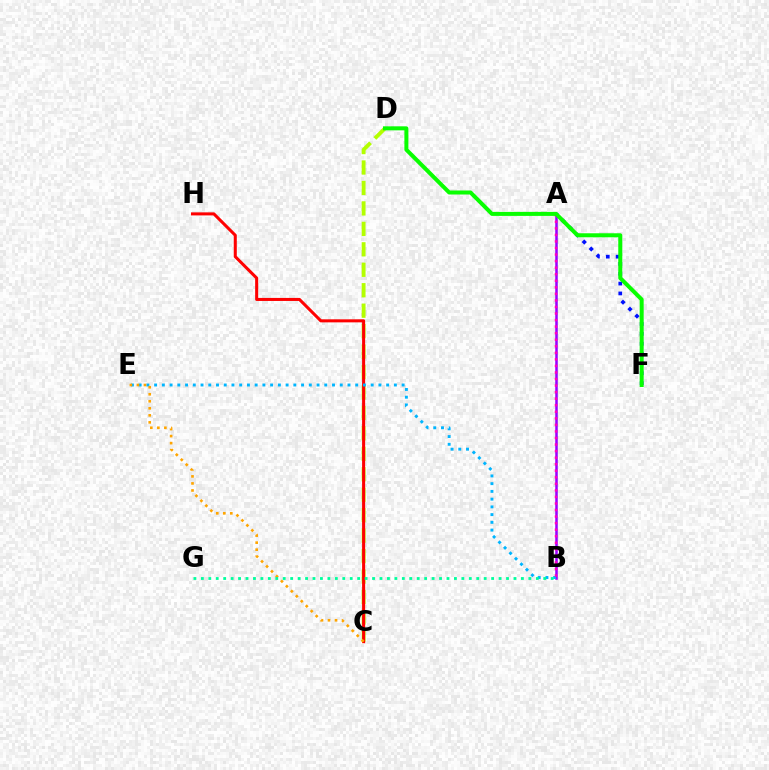{('C', 'D'): [{'color': '#b3ff00', 'line_style': 'dashed', 'thickness': 2.78}], ('A', 'F'): [{'color': '#0010ff', 'line_style': 'dotted', 'thickness': 2.68}], ('C', 'H'): [{'color': '#ff0000', 'line_style': 'solid', 'thickness': 2.19}], ('A', 'B'): [{'color': '#9b00ff', 'line_style': 'solid', 'thickness': 1.82}, {'color': '#ff00bd', 'line_style': 'dotted', 'thickness': 1.78}], ('B', 'E'): [{'color': '#00b5ff', 'line_style': 'dotted', 'thickness': 2.1}], ('C', 'E'): [{'color': '#ffa500', 'line_style': 'dotted', 'thickness': 1.91}], ('B', 'G'): [{'color': '#00ff9d', 'line_style': 'dotted', 'thickness': 2.02}], ('D', 'F'): [{'color': '#08ff00', 'line_style': 'solid', 'thickness': 2.89}]}